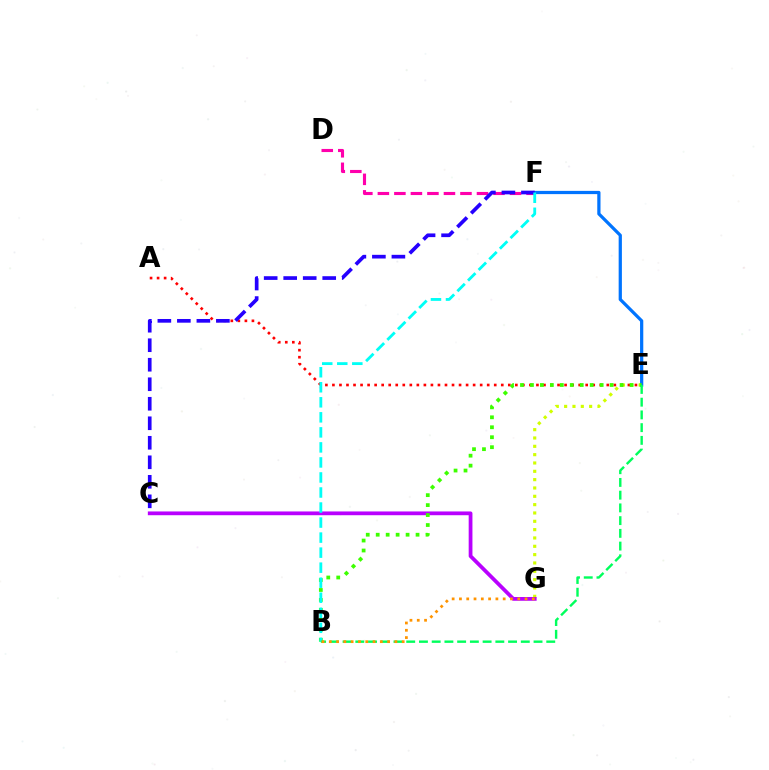{('E', 'G'): [{'color': '#d1ff00', 'line_style': 'dotted', 'thickness': 2.26}], ('A', 'E'): [{'color': '#ff0000', 'line_style': 'dotted', 'thickness': 1.91}], ('D', 'F'): [{'color': '#ff00ac', 'line_style': 'dashed', 'thickness': 2.24}], ('C', 'G'): [{'color': '#b900ff', 'line_style': 'solid', 'thickness': 2.71}], ('E', 'F'): [{'color': '#0074ff', 'line_style': 'solid', 'thickness': 2.33}], ('B', 'E'): [{'color': '#3dff00', 'line_style': 'dotted', 'thickness': 2.71}, {'color': '#00ff5c', 'line_style': 'dashed', 'thickness': 1.73}], ('C', 'F'): [{'color': '#2500ff', 'line_style': 'dashed', 'thickness': 2.65}], ('B', 'F'): [{'color': '#00fff6', 'line_style': 'dashed', 'thickness': 2.04}], ('B', 'G'): [{'color': '#ff9400', 'line_style': 'dotted', 'thickness': 1.98}]}